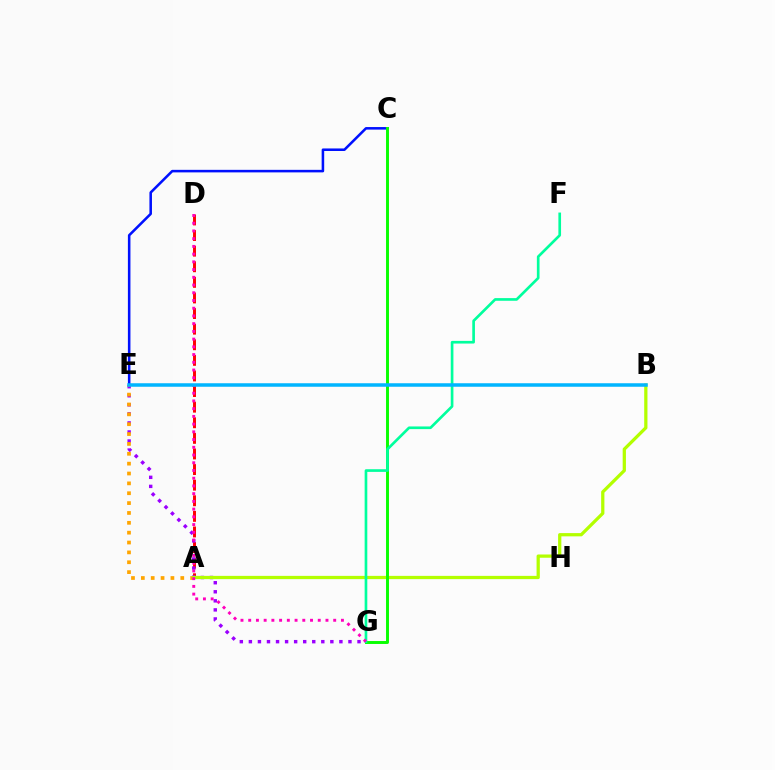{('A', 'D'): [{'color': '#ff0000', 'line_style': 'dashed', 'thickness': 2.12}], ('C', 'E'): [{'color': '#0010ff', 'line_style': 'solid', 'thickness': 1.83}], ('E', 'G'): [{'color': '#9b00ff', 'line_style': 'dotted', 'thickness': 2.46}], ('A', 'E'): [{'color': '#ffa500', 'line_style': 'dotted', 'thickness': 2.68}], ('A', 'B'): [{'color': '#b3ff00', 'line_style': 'solid', 'thickness': 2.34}], ('C', 'G'): [{'color': '#08ff00', 'line_style': 'solid', 'thickness': 2.11}], ('F', 'G'): [{'color': '#00ff9d', 'line_style': 'solid', 'thickness': 1.92}], ('D', 'G'): [{'color': '#ff00bd', 'line_style': 'dotted', 'thickness': 2.1}], ('B', 'E'): [{'color': '#00b5ff', 'line_style': 'solid', 'thickness': 2.52}]}